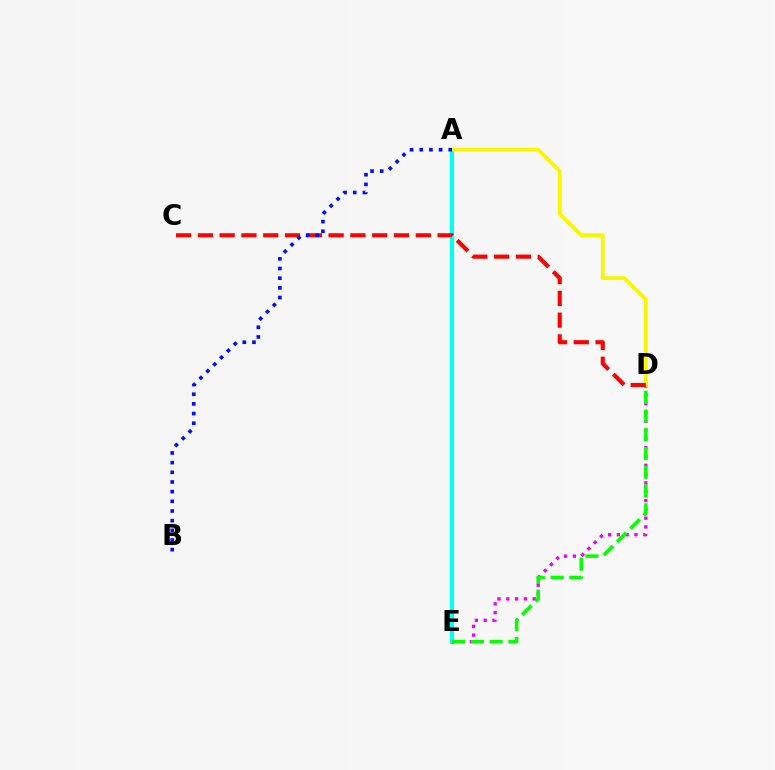{('A', 'E'): [{'color': '#00fff6', 'line_style': 'solid', 'thickness': 2.93}], ('D', 'E'): [{'color': '#ee00ff', 'line_style': 'dotted', 'thickness': 2.39}, {'color': '#08ff00', 'line_style': 'dashed', 'thickness': 2.55}], ('A', 'D'): [{'color': '#fcf500', 'line_style': 'solid', 'thickness': 2.73}], ('C', 'D'): [{'color': '#ff0000', 'line_style': 'dashed', 'thickness': 2.96}], ('A', 'B'): [{'color': '#0010ff', 'line_style': 'dotted', 'thickness': 2.63}]}